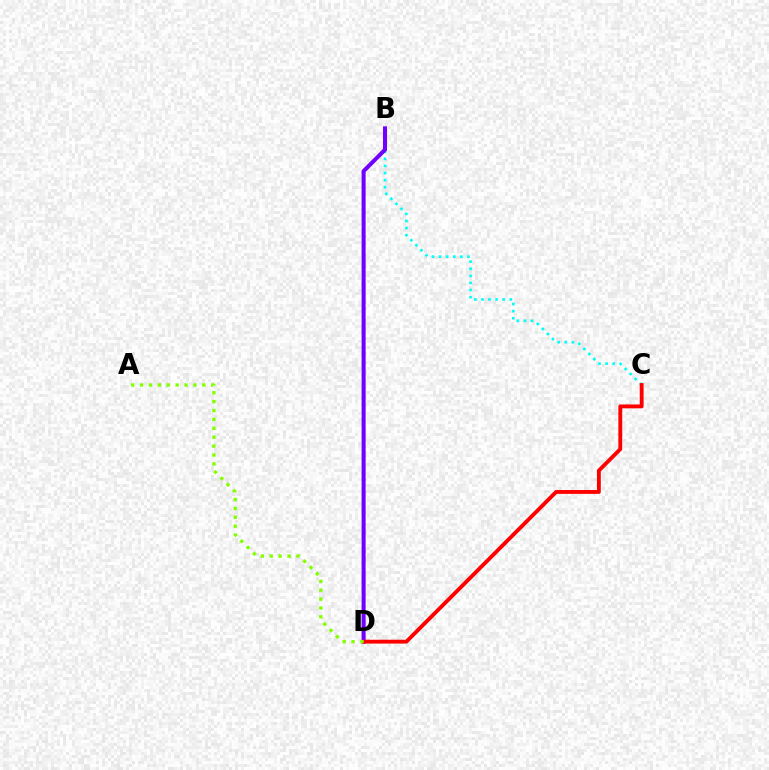{('B', 'C'): [{'color': '#00fff6', 'line_style': 'dotted', 'thickness': 1.93}], ('B', 'D'): [{'color': '#7200ff', 'line_style': 'solid', 'thickness': 2.92}], ('C', 'D'): [{'color': '#ff0000', 'line_style': 'solid', 'thickness': 2.77}], ('A', 'D'): [{'color': '#84ff00', 'line_style': 'dotted', 'thickness': 2.42}]}